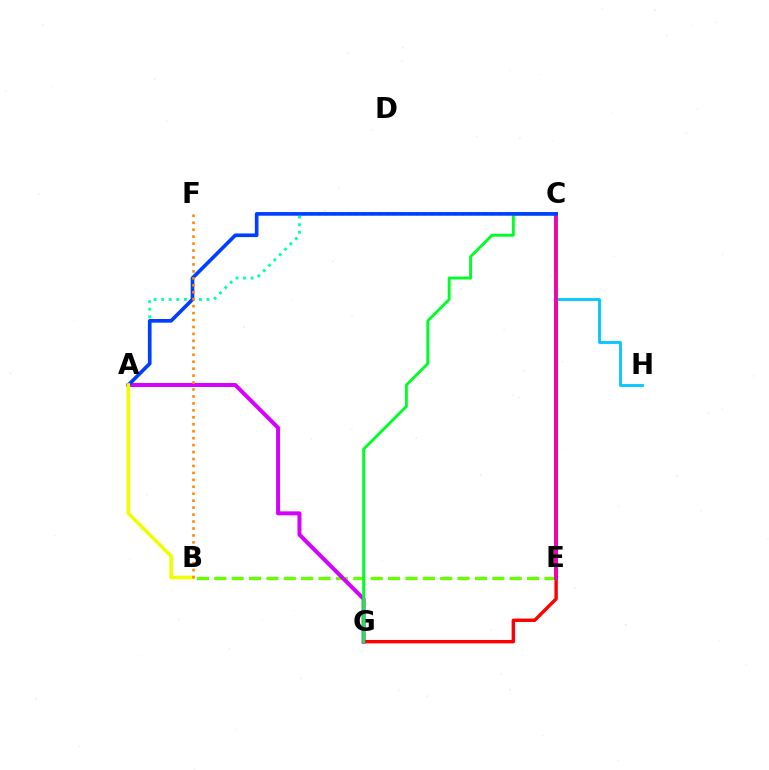{('E', 'G'): [{'color': '#ff0000', 'line_style': 'solid', 'thickness': 2.45}], ('B', 'E'): [{'color': '#66ff00', 'line_style': 'dashed', 'thickness': 2.36}], ('A', 'G'): [{'color': '#d600ff', 'line_style': 'solid', 'thickness': 2.87}], ('A', 'C'): [{'color': '#00ffaf', 'line_style': 'dotted', 'thickness': 2.06}, {'color': '#003fff', 'line_style': 'solid', 'thickness': 2.62}], ('C', 'E'): [{'color': '#4f00ff', 'line_style': 'solid', 'thickness': 2.57}, {'color': '#ff00a0', 'line_style': 'solid', 'thickness': 2.59}], ('C', 'G'): [{'color': '#00ff27', 'line_style': 'solid', 'thickness': 2.08}], ('C', 'H'): [{'color': '#00c7ff', 'line_style': 'solid', 'thickness': 2.02}], ('A', 'B'): [{'color': '#eeff00', 'line_style': 'solid', 'thickness': 2.58}], ('B', 'F'): [{'color': '#ff8800', 'line_style': 'dotted', 'thickness': 1.89}]}